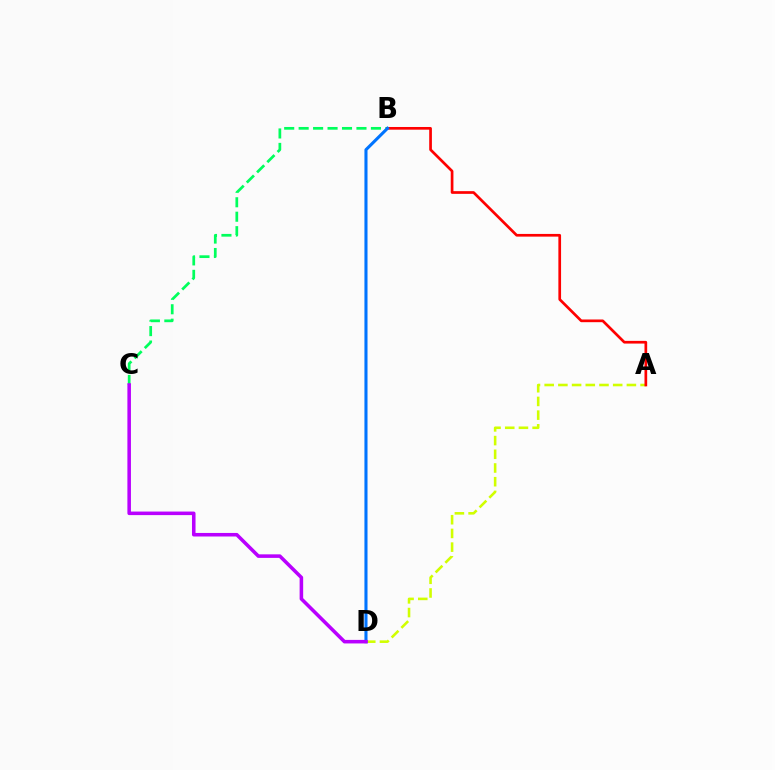{('A', 'D'): [{'color': '#d1ff00', 'line_style': 'dashed', 'thickness': 1.86}], ('B', 'C'): [{'color': '#00ff5c', 'line_style': 'dashed', 'thickness': 1.96}], ('A', 'B'): [{'color': '#ff0000', 'line_style': 'solid', 'thickness': 1.94}], ('B', 'D'): [{'color': '#0074ff', 'line_style': 'solid', 'thickness': 2.22}], ('C', 'D'): [{'color': '#b900ff', 'line_style': 'solid', 'thickness': 2.55}]}